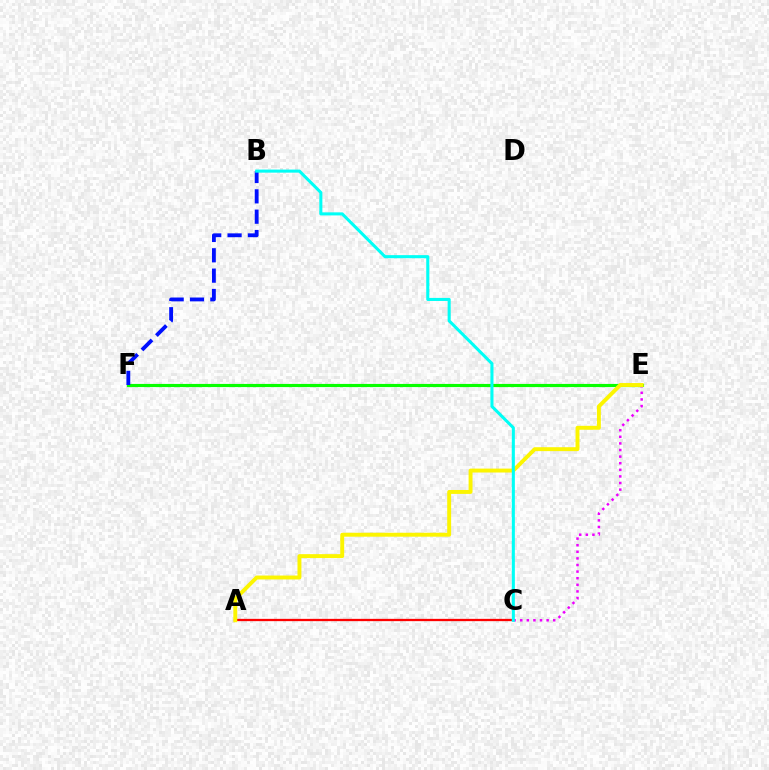{('C', 'E'): [{'color': '#ee00ff', 'line_style': 'dotted', 'thickness': 1.79}], ('E', 'F'): [{'color': '#08ff00', 'line_style': 'solid', 'thickness': 2.27}], ('B', 'F'): [{'color': '#0010ff', 'line_style': 'dashed', 'thickness': 2.76}], ('A', 'C'): [{'color': '#ff0000', 'line_style': 'solid', 'thickness': 1.65}], ('A', 'E'): [{'color': '#fcf500', 'line_style': 'solid', 'thickness': 2.82}], ('B', 'C'): [{'color': '#00fff6', 'line_style': 'solid', 'thickness': 2.21}]}